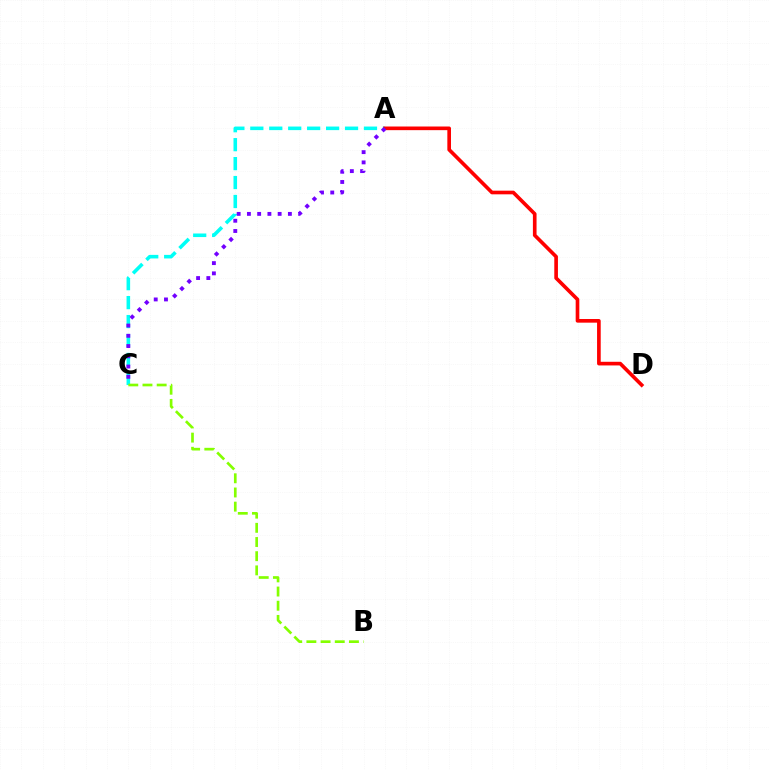{('A', 'C'): [{'color': '#00fff6', 'line_style': 'dashed', 'thickness': 2.57}, {'color': '#7200ff', 'line_style': 'dotted', 'thickness': 2.78}], ('A', 'D'): [{'color': '#ff0000', 'line_style': 'solid', 'thickness': 2.63}], ('B', 'C'): [{'color': '#84ff00', 'line_style': 'dashed', 'thickness': 1.93}]}